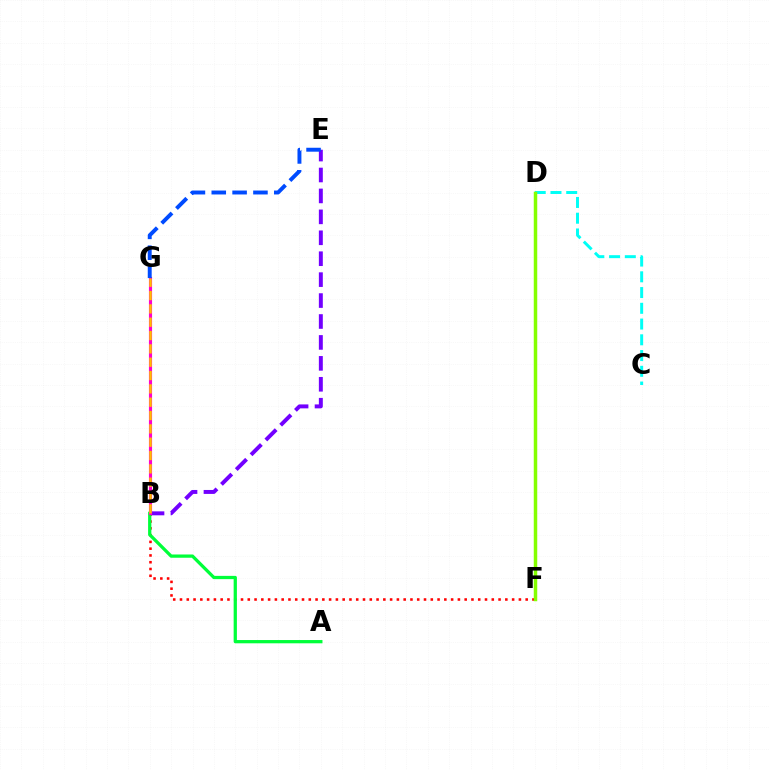{('B', 'F'): [{'color': '#ff0000', 'line_style': 'dotted', 'thickness': 1.84}], ('C', 'D'): [{'color': '#00fff6', 'line_style': 'dashed', 'thickness': 2.14}], ('B', 'E'): [{'color': '#7200ff', 'line_style': 'dashed', 'thickness': 2.84}], ('A', 'B'): [{'color': '#00ff39', 'line_style': 'solid', 'thickness': 2.35}], ('B', 'G'): [{'color': '#ff00cf', 'line_style': 'solid', 'thickness': 2.25}, {'color': '#ffbd00', 'line_style': 'dashed', 'thickness': 1.81}], ('E', 'G'): [{'color': '#004bff', 'line_style': 'dashed', 'thickness': 2.83}], ('D', 'F'): [{'color': '#84ff00', 'line_style': 'solid', 'thickness': 2.51}]}